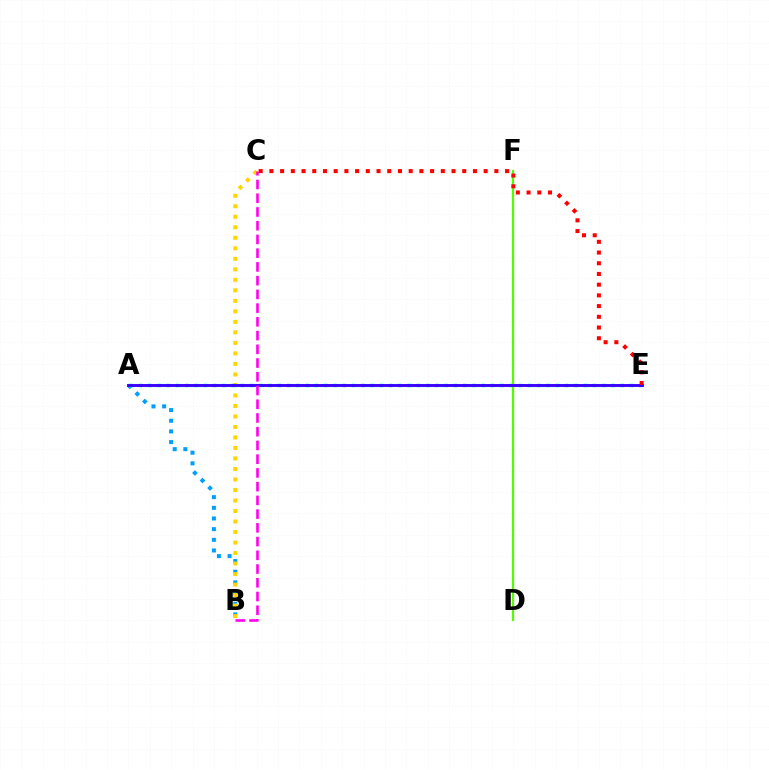{('A', 'B'): [{'color': '#009eff', 'line_style': 'dotted', 'thickness': 2.9}], ('B', 'C'): [{'color': '#ffd500', 'line_style': 'dotted', 'thickness': 2.86}, {'color': '#ff00ed', 'line_style': 'dashed', 'thickness': 1.87}], ('A', 'E'): [{'color': '#00ff86', 'line_style': 'dotted', 'thickness': 2.52}, {'color': '#3700ff', 'line_style': 'solid', 'thickness': 2.09}], ('D', 'F'): [{'color': '#4fff00', 'line_style': 'solid', 'thickness': 1.59}], ('C', 'E'): [{'color': '#ff0000', 'line_style': 'dotted', 'thickness': 2.91}]}